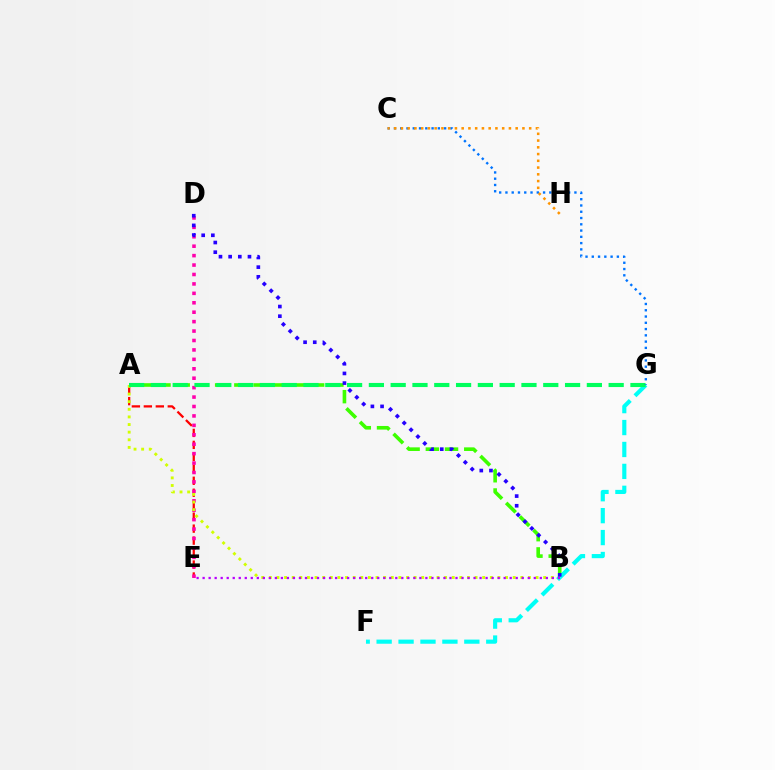{('A', 'E'): [{'color': '#ff0000', 'line_style': 'dashed', 'thickness': 1.63}], ('D', 'E'): [{'color': '#ff00ac', 'line_style': 'dotted', 'thickness': 2.56}], ('A', 'B'): [{'color': '#3dff00', 'line_style': 'dashed', 'thickness': 2.61}, {'color': '#d1ff00', 'line_style': 'dotted', 'thickness': 2.07}], ('F', 'G'): [{'color': '#00fff6', 'line_style': 'dashed', 'thickness': 2.98}], ('A', 'G'): [{'color': '#00ff5c', 'line_style': 'dashed', 'thickness': 2.96}], ('C', 'G'): [{'color': '#0074ff', 'line_style': 'dotted', 'thickness': 1.7}], ('B', 'E'): [{'color': '#b900ff', 'line_style': 'dotted', 'thickness': 1.64}], ('B', 'D'): [{'color': '#2500ff', 'line_style': 'dotted', 'thickness': 2.63}], ('C', 'H'): [{'color': '#ff9400', 'line_style': 'dotted', 'thickness': 1.83}]}